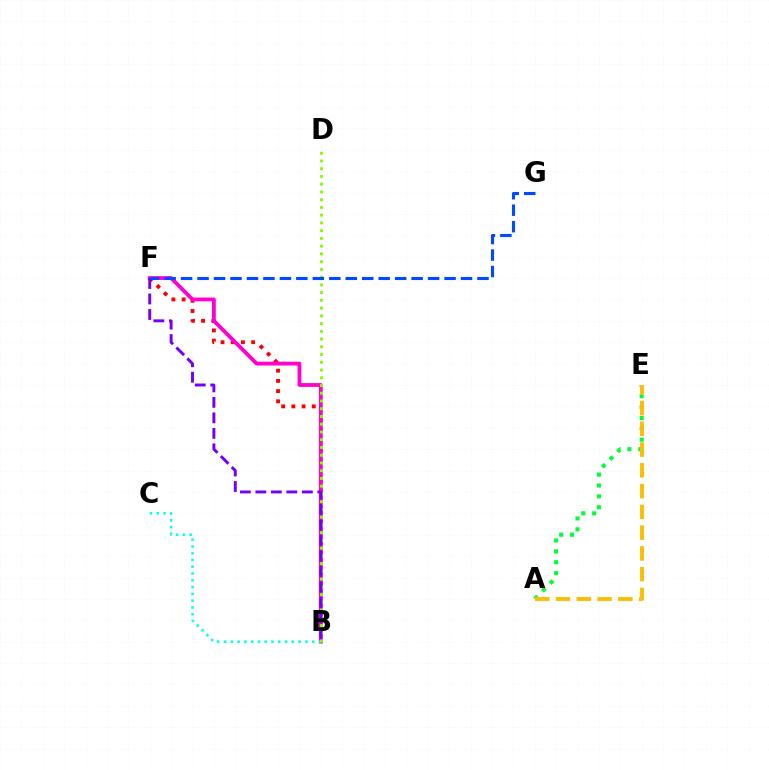{('B', 'F'): [{'color': '#ff0000', 'line_style': 'dotted', 'thickness': 2.77}, {'color': '#ff00cf', 'line_style': 'solid', 'thickness': 2.74}, {'color': '#7200ff', 'line_style': 'dashed', 'thickness': 2.11}], ('A', 'E'): [{'color': '#00ff39', 'line_style': 'dotted', 'thickness': 2.95}, {'color': '#ffbd00', 'line_style': 'dashed', 'thickness': 2.82}], ('B', 'C'): [{'color': '#00fff6', 'line_style': 'dotted', 'thickness': 1.84}], ('B', 'D'): [{'color': '#84ff00', 'line_style': 'dotted', 'thickness': 2.1}], ('F', 'G'): [{'color': '#004bff', 'line_style': 'dashed', 'thickness': 2.24}]}